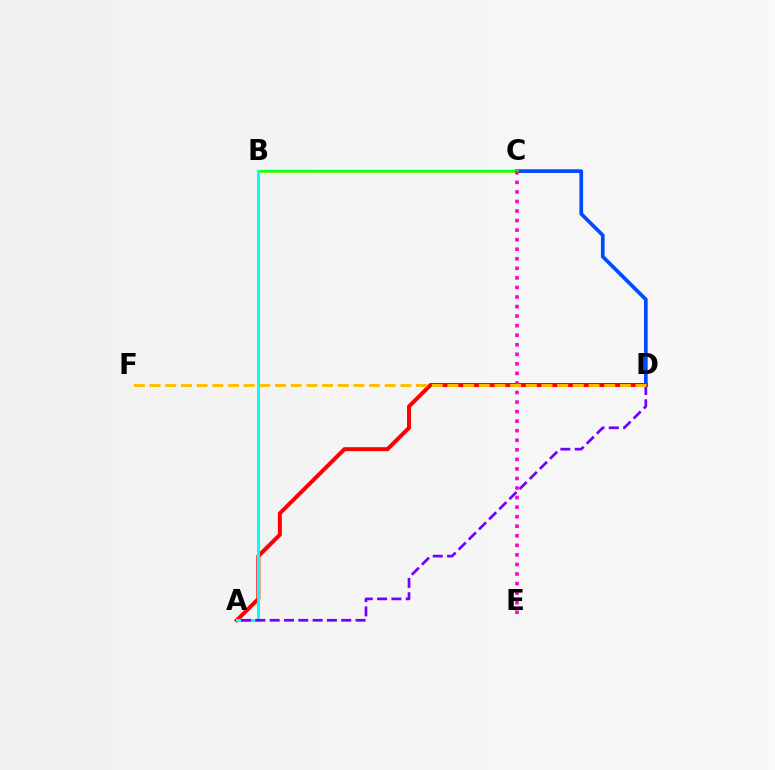{('C', 'D'): [{'color': '#004bff', 'line_style': 'solid', 'thickness': 2.66}], ('B', 'C'): [{'color': '#84ff00', 'line_style': 'solid', 'thickness': 2.12}, {'color': '#00ff39', 'line_style': 'solid', 'thickness': 1.66}], ('A', 'D'): [{'color': '#ff0000', 'line_style': 'solid', 'thickness': 2.88}, {'color': '#7200ff', 'line_style': 'dashed', 'thickness': 1.94}], ('A', 'B'): [{'color': '#00fff6', 'line_style': 'solid', 'thickness': 2.15}], ('C', 'E'): [{'color': '#ff00cf', 'line_style': 'dotted', 'thickness': 2.6}], ('D', 'F'): [{'color': '#ffbd00', 'line_style': 'dashed', 'thickness': 2.13}]}